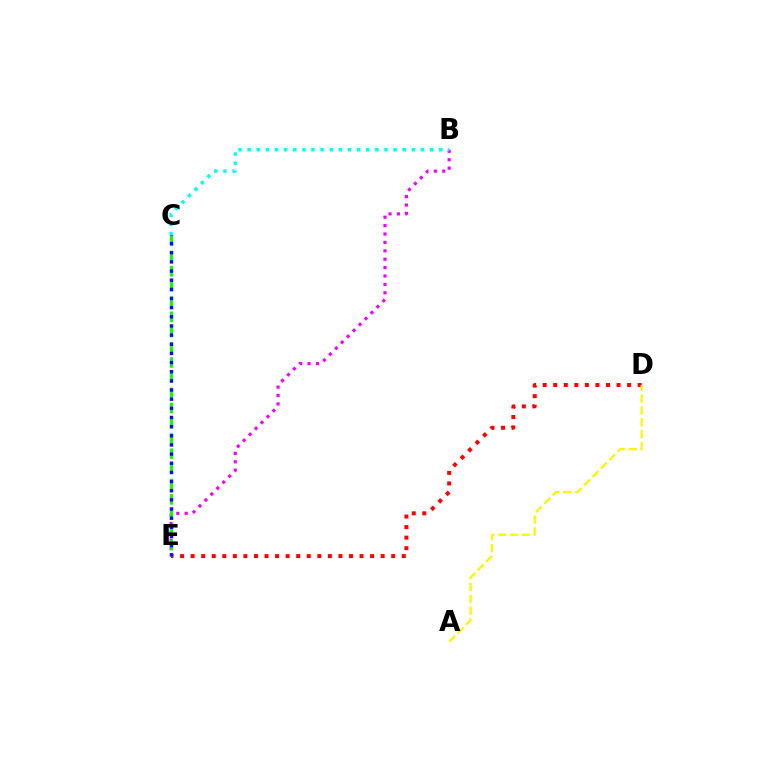{('D', 'E'): [{'color': '#ff0000', 'line_style': 'dotted', 'thickness': 2.87}], ('B', 'E'): [{'color': '#ee00ff', 'line_style': 'dotted', 'thickness': 2.28}], ('B', 'C'): [{'color': '#00fff6', 'line_style': 'dotted', 'thickness': 2.48}], ('C', 'E'): [{'color': '#08ff00', 'line_style': 'dashed', 'thickness': 2.07}, {'color': '#0010ff', 'line_style': 'dotted', 'thickness': 2.49}], ('A', 'D'): [{'color': '#fcf500', 'line_style': 'dashed', 'thickness': 1.62}]}